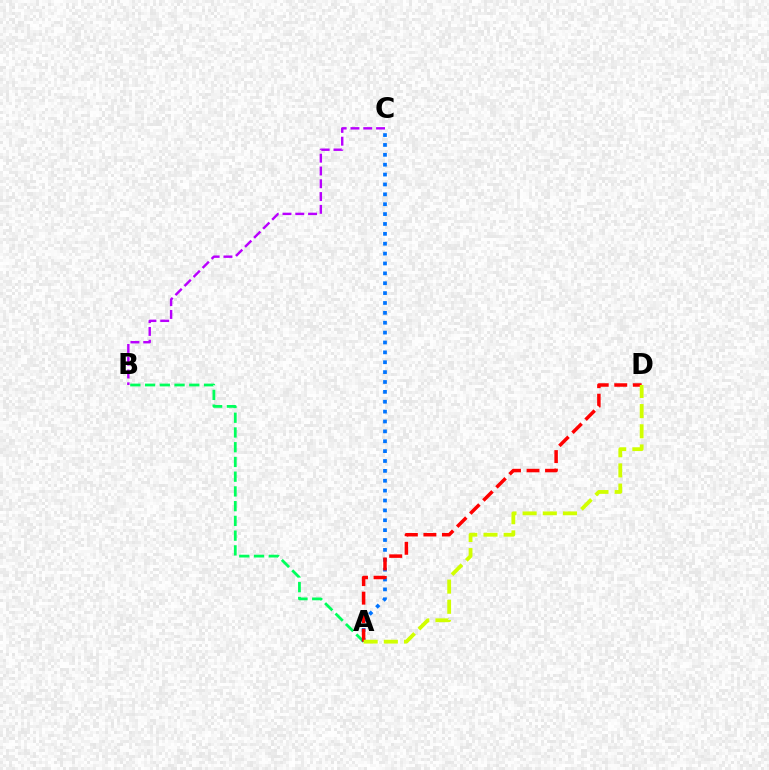{('B', 'C'): [{'color': '#b900ff', 'line_style': 'dashed', 'thickness': 1.74}], ('A', 'B'): [{'color': '#00ff5c', 'line_style': 'dashed', 'thickness': 2.0}], ('A', 'C'): [{'color': '#0074ff', 'line_style': 'dotted', 'thickness': 2.68}], ('A', 'D'): [{'color': '#ff0000', 'line_style': 'dashed', 'thickness': 2.52}, {'color': '#d1ff00', 'line_style': 'dashed', 'thickness': 2.74}]}